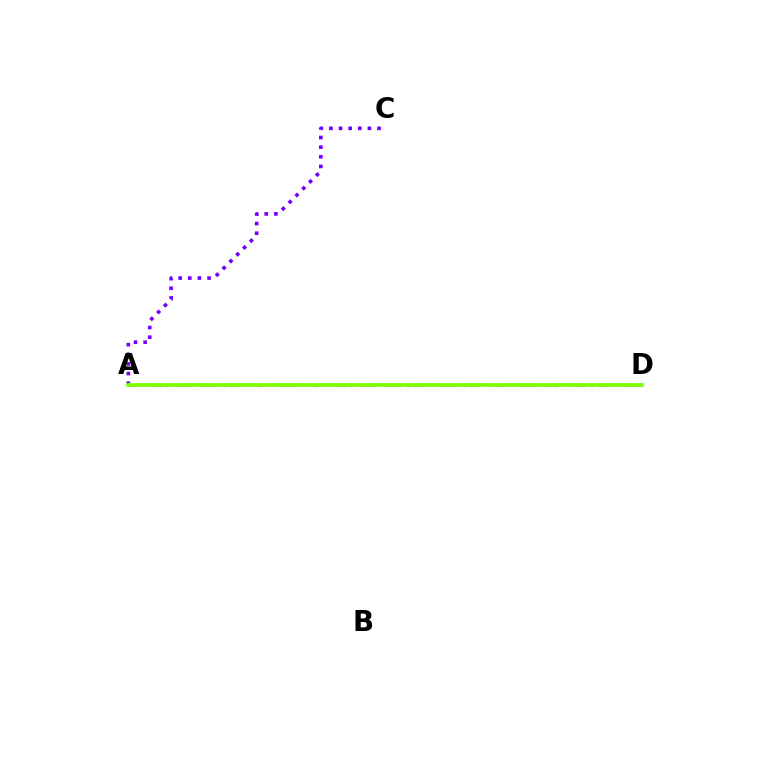{('A', 'C'): [{'color': '#7200ff', 'line_style': 'dotted', 'thickness': 2.62}], ('A', 'D'): [{'color': '#ff0000', 'line_style': 'dotted', 'thickness': 1.92}, {'color': '#00fff6', 'line_style': 'dotted', 'thickness': 2.62}, {'color': '#84ff00', 'line_style': 'solid', 'thickness': 2.65}]}